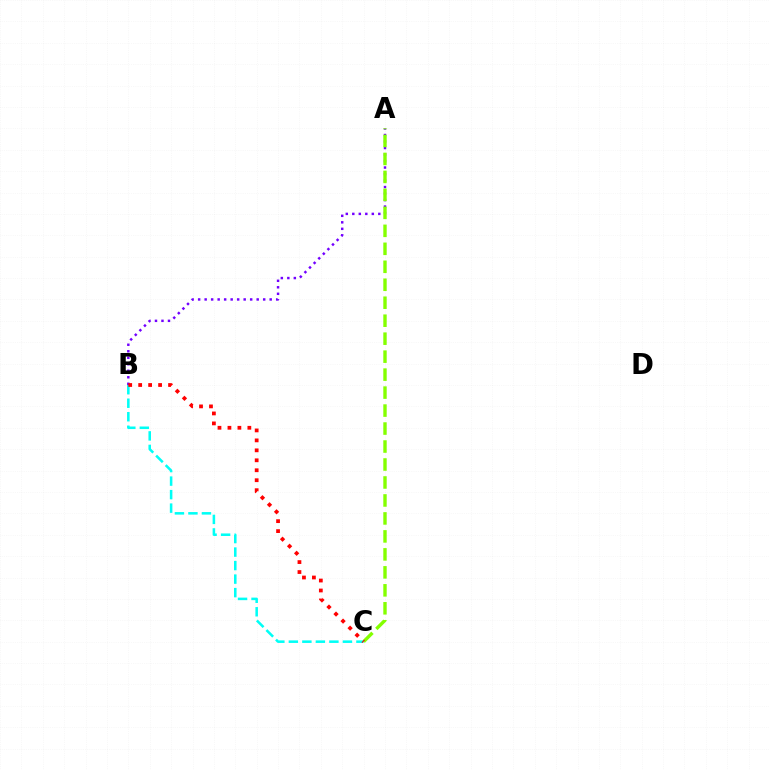{('A', 'B'): [{'color': '#7200ff', 'line_style': 'dotted', 'thickness': 1.77}], ('A', 'C'): [{'color': '#84ff00', 'line_style': 'dashed', 'thickness': 2.44}], ('B', 'C'): [{'color': '#00fff6', 'line_style': 'dashed', 'thickness': 1.84}, {'color': '#ff0000', 'line_style': 'dotted', 'thickness': 2.71}]}